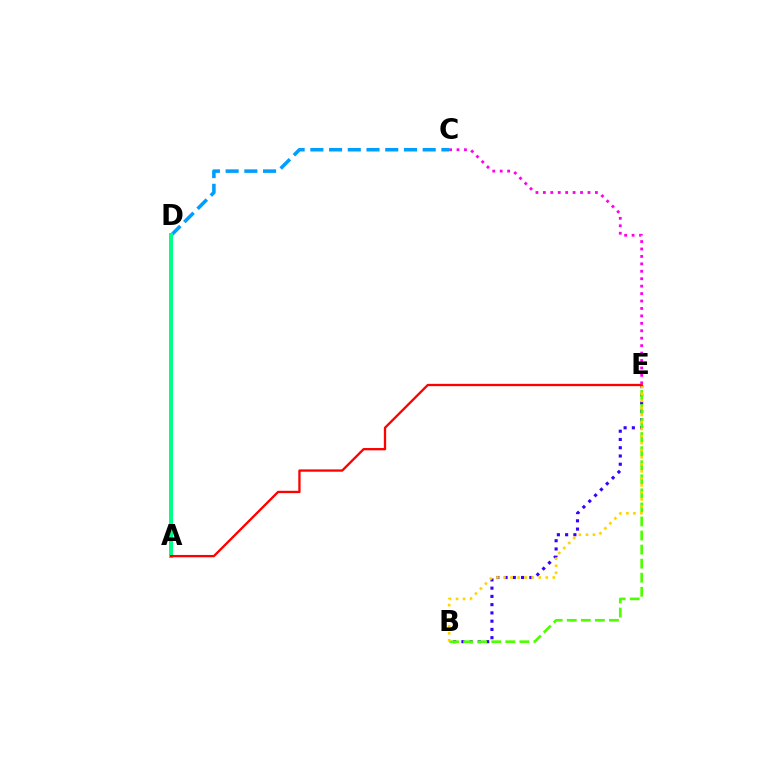{('C', 'D'): [{'color': '#009eff', 'line_style': 'dashed', 'thickness': 2.54}], ('A', 'D'): [{'color': '#00ff86', 'line_style': 'solid', 'thickness': 2.86}], ('B', 'E'): [{'color': '#3700ff', 'line_style': 'dotted', 'thickness': 2.24}, {'color': '#4fff00', 'line_style': 'dashed', 'thickness': 1.91}, {'color': '#ffd500', 'line_style': 'dotted', 'thickness': 1.91}], ('A', 'E'): [{'color': '#ff0000', 'line_style': 'solid', 'thickness': 1.66}], ('C', 'E'): [{'color': '#ff00ed', 'line_style': 'dotted', 'thickness': 2.02}]}